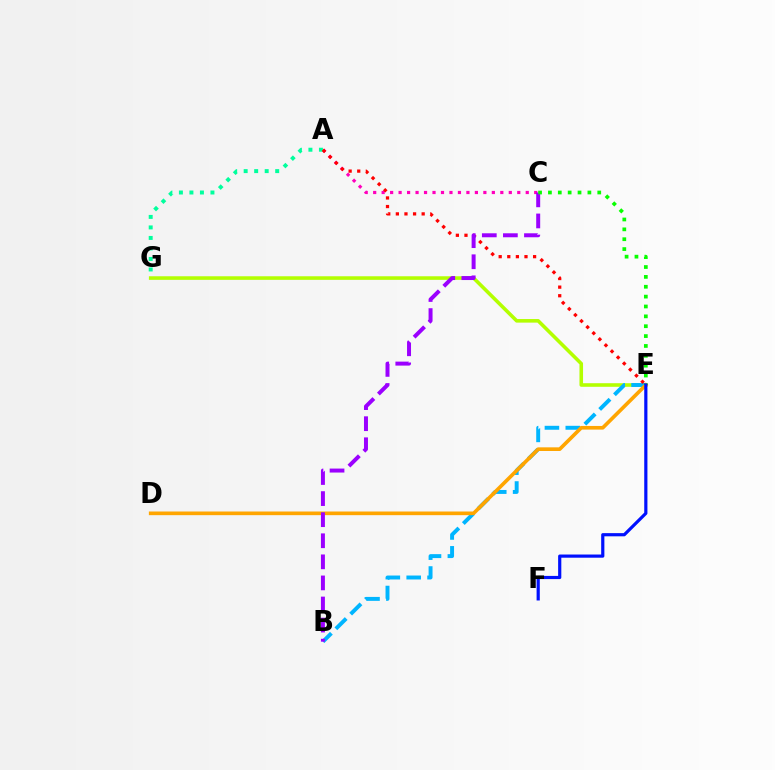{('A', 'C'): [{'color': '#ff00bd', 'line_style': 'dotted', 'thickness': 2.3}], ('A', 'G'): [{'color': '#00ff9d', 'line_style': 'dotted', 'thickness': 2.86}], ('E', 'G'): [{'color': '#b3ff00', 'line_style': 'solid', 'thickness': 2.58}], ('B', 'E'): [{'color': '#00b5ff', 'line_style': 'dashed', 'thickness': 2.83}], ('D', 'E'): [{'color': '#ffa500', 'line_style': 'solid', 'thickness': 2.63}], ('A', 'E'): [{'color': '#ff0000', 'line_style': 'dotted', 'thickness': 2.34}], ('B', 'C'): [{'color': '#9b00ff', 'line_style': 'dashed', 'thickness': 2.86}], ('C', 'E'): [{'color': '#08ff00', 'line_style': 'dotted', 'thickness': 2.68}], ('E', 'F'): [{'color': '#0010ff', 'line_style': 'solid', 'thickness': 2.29}]}